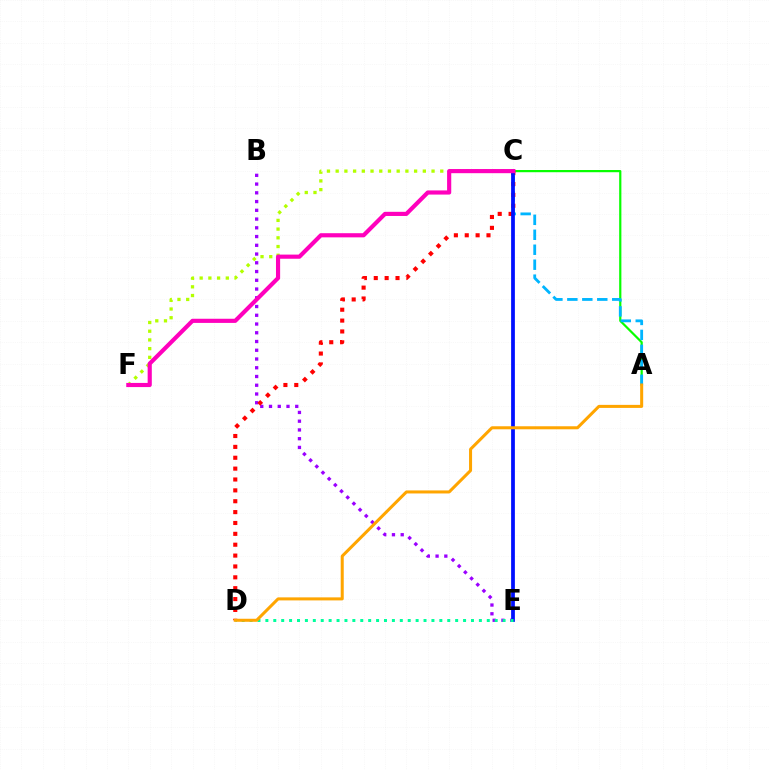{('A', 'C'): [{'color': '#08ff00', 'line_style': 'solid', 'thickness': 1.59}, {'color': '#00b5ff', 'line_style': 'dashed', 'thickness': 2.03}], ('B', 'E'): [{'color': '#9b00ff', 'line_style': 'dotted', 'thickness': 2.38}], ('C', 'F'): [{'color': '#b3ff00', 'line_style': 'dotted', 'thickness': 2.37}, {'color': '#ff00bd', 'line_style': 'solid', 'thickness': 2.99}], ('C', 'D'): [{'color': '#ff0000', 'line_style': 'dotted', 'thickness': 2.95}], ('C', 'E'): [{'color': '#0010ff', 'line_style': 'solid', 'thickness': 2.71}], ('D', 'E'): [{'color': '#00ff9d', 'line_style': 'dotted', 'thickness': 2.15}], ('A', 'D'): [{'color': '#ffa500', 'line_style': 'solid', 'thickness': 2.18}]}